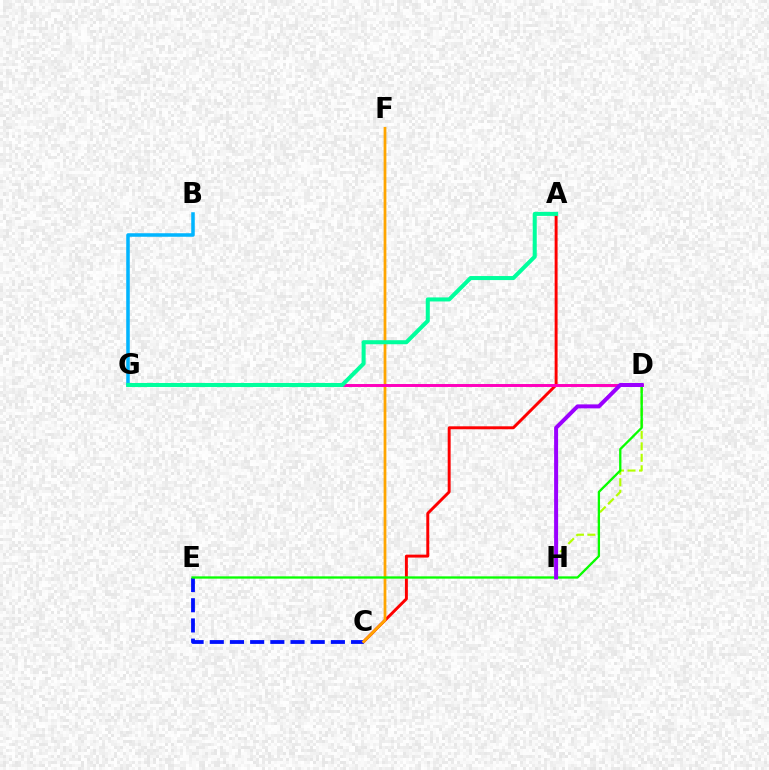{('A', 'C'): [{'color': '#ff0000', 'line_style': 'solid', 'thickness': 2.11}], ('C', 'E'): [{'color': '#0010ff', 'line_style': 'dashed', 'thickness': 2.74}], ('C', 'F'): [{'color': '#ffa500', 'line_style': 'solid', 'thickness': 1.98}], ('B', 'G'): [{'color': '#00b5ff', 'line_style': 'solid', 'thickness': 2.54}], ('D', 'H'): [{'color': '#b3ff00', 'line_style': 'dashed', 'thickness': 1.56}, {'color': '#9b00ff', 'line_style': 'solid', 'thickness': 2.88}], ('D', 'E'): [{'color': '#08ff00', 'line_style': 'solid', 'thickness': 1.65}], ('D', 'G'): [{'color': '#ff00bd', 'line_style': 'solid', 'thickness': 2.12}], ('A', 'G'): [{'color': '#00ff9d', 'line_style': 'solid', 'thickness': 2.91}]}